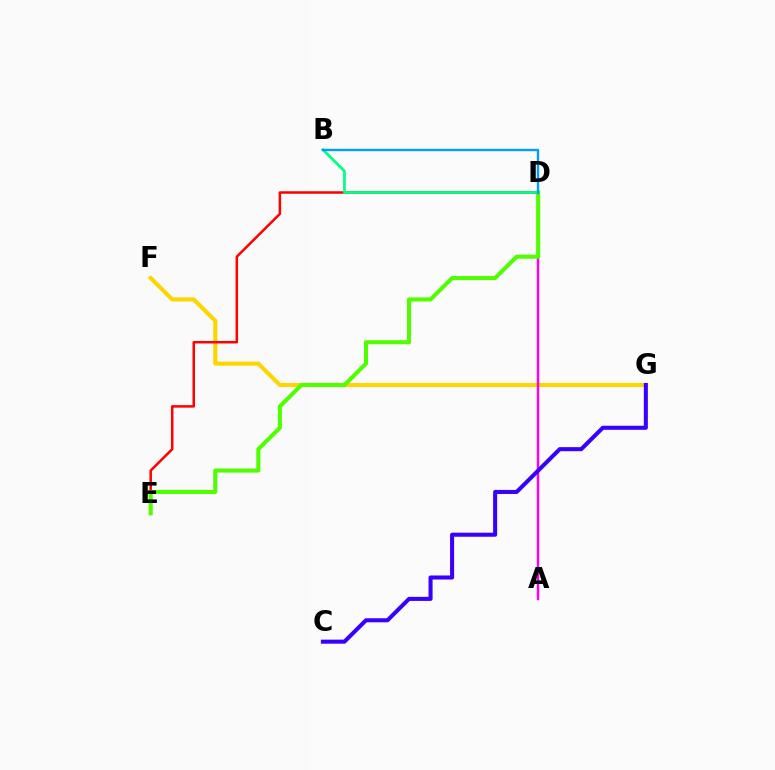{('F', 'G'): [{'color': '#ffd500', 'line_style': 'solid', 'thickness': 2.94}], ('A', 'D'): [{'color': '#ff00ed', 'line_style': 'solid', 'thickness': 1.76}], ('C', 'G'): [{'color': '#3700ff', 'line_style': 'solid', 'thickness': 2.92}], ('D', 'E'): [{'color': '#ff0000', 'line_style': 'solid', 'thickness': 1.8}, {'color': '#4fff00', 'line_style': 'solid', 'thickness': 2.92}], ('B', 'D'): [{'color': '#00ff86', 'line_style': 'solid', 'thickness': 1.96}, {'color': '#009eff', 'line_style': 'solid', 'thickness': 1.72}]}